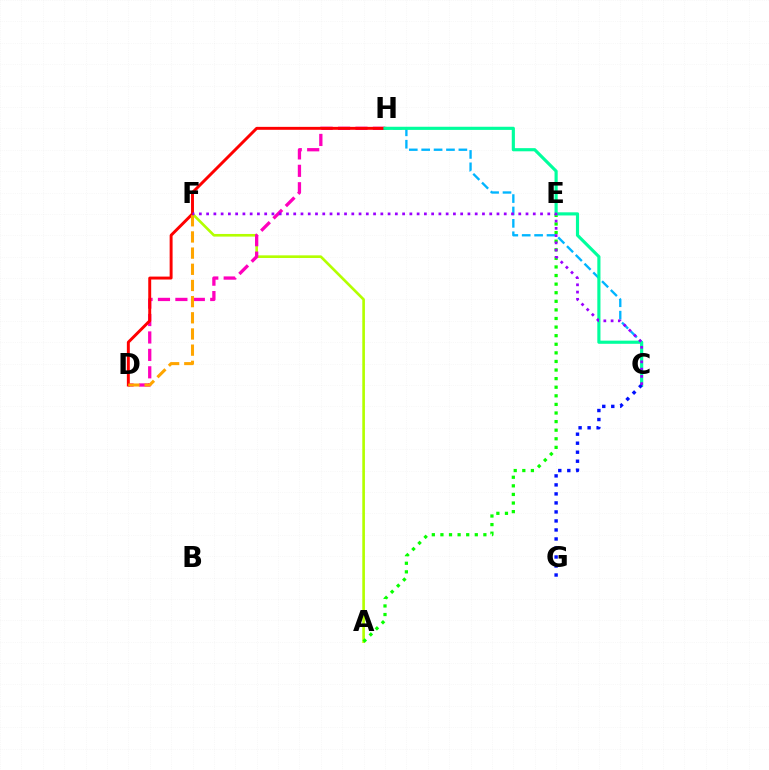{('A', 'F'): [{'color': '#b3ff00', 'line_style': 'solid', 'thickness': 1.9}], ('D', 'H'): [{'color': '#ff00bd', 'line_style': 'dashed', 'thickness': 2.37}, {'color': '#ff0000', 'line_style': 'solid', 'thickness': 2.12}], ('A', 'E'): [{'color': '#08ff00', 'line_style': 'dotted', 'thickness': 2.33}], ('C', 'H'): [{'color': '#00b5ff', 'line_style': 'dashed', 'thickness': 1.68}, {'color': '#00ff9d', 'line_style': 'solid', 'thickness': 2.27}], ('D', 'F'): [{'color': '#ffa500', 'line_style': 'dashed', 'thickness': 2.2}], ('C', 'G'): [{'color': '#0010ff', 'line_style': 'dotted', 'thickness': 2.45}], ('C', 'F'): [{'color': '#9b00ff', 'line_style': 'dotted', 'thickness': 1.97}]}